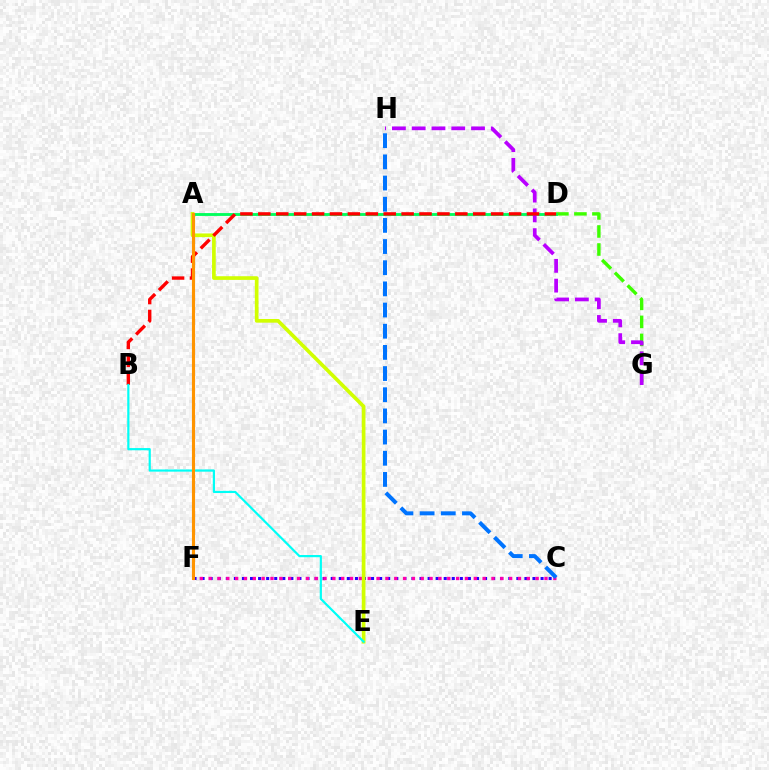{('C', 'F'): [{'color': '#2500ff', 'line_style': 'dotted', 'thickness': 2.19}, {'color': '#ff00ac', 'line_style': 'dotted', 'thickness': 2.4}], ('D', 'G'): [{'color': '#3dff00', 'line_style': 'dashed', 'thickness': 2.45}], ('A', 'D'): [{'color': '#00ff5c', 'line_style': 'solid', 'thickness': 2.06}], ('A', 'E'): [{'color': '#d1ff00', 'line_style': 'solid', 'thickness': 2.65}], ('G', 'H'): [{'color': '#b900ff', 'line_style': 'dashed', 'thickness': 2.69}], ('B', 'D'): [{'color': '#ff0000', 'line_style': 'dashed', 'thickness': 2.43}], ('B', 'E'): [{'color': '#00fff6', 'line_style': 'solid', 'thickness': 1.58}], ('C', 'H'): [{'color': '#0074ff', 'line_style': 'dashed', 'thickness': 2.88}], ('A', 'F'): [{'color': '#ff9400', 'line_style': 'solid', 'thickness': 2.25}]}